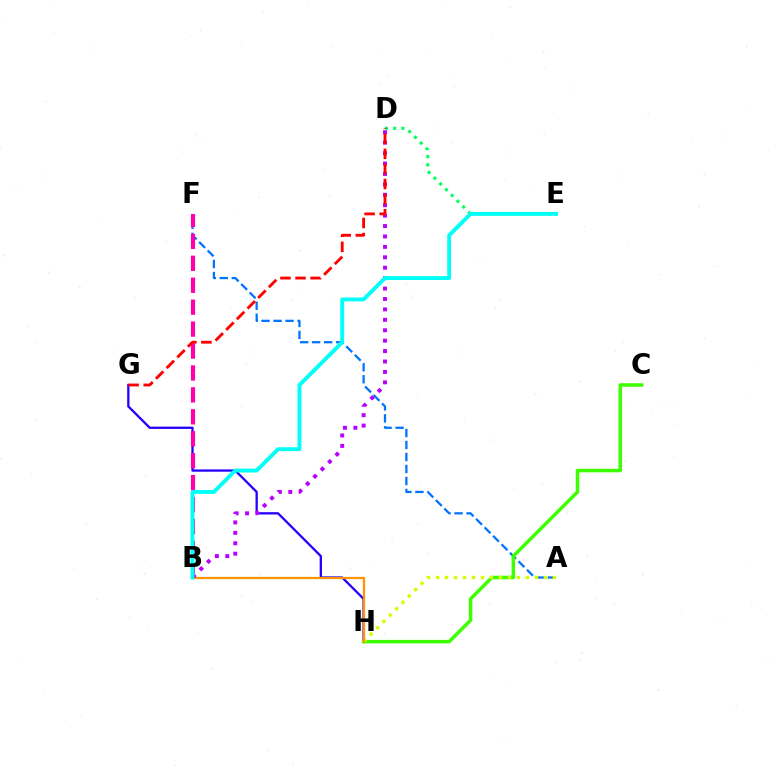{('G', 'H'): [{'color': '#2500ff', 'line_style': 'solid', 'thickness': 1.66}], ('A', 'F'): [{'color': '#0074ff', 'line_style': 'dashed', 'thickness': 1.63}], ('B', 'F'): [{'color': '#ff00ac', 'line_style': 'dashed', 'thickness': 2.98}], ('D', 'E'): [{'color': '#00ff5c', 'line_style': 'dotted', 'thickness': 2.21}], ('C', 'H'): [{'color': '#3dff00', 'line_style': 'solid', 'thickness': 2.53}], ('A', 'H'): [{'color': '#d1ff00', 'line_style': 'dotted', 'thickness': 2.44}], ('B', 'H'): [{'color': '#ff9400', 'line_style': 'solid', 'thickness': 1.62}], ('B', 'D'): [{'color': '#b900ff', 'line_style': 'dotted', 'thickness': 2.83}], ('B', 'E'): [{'color': '#00fff6', 'line_style': 'solid', 'thickness': 2.8}], ('D', 'G'): [{'color': '#ff0000', 'line_style': 'dashed', 'thickness': 2.05}]}